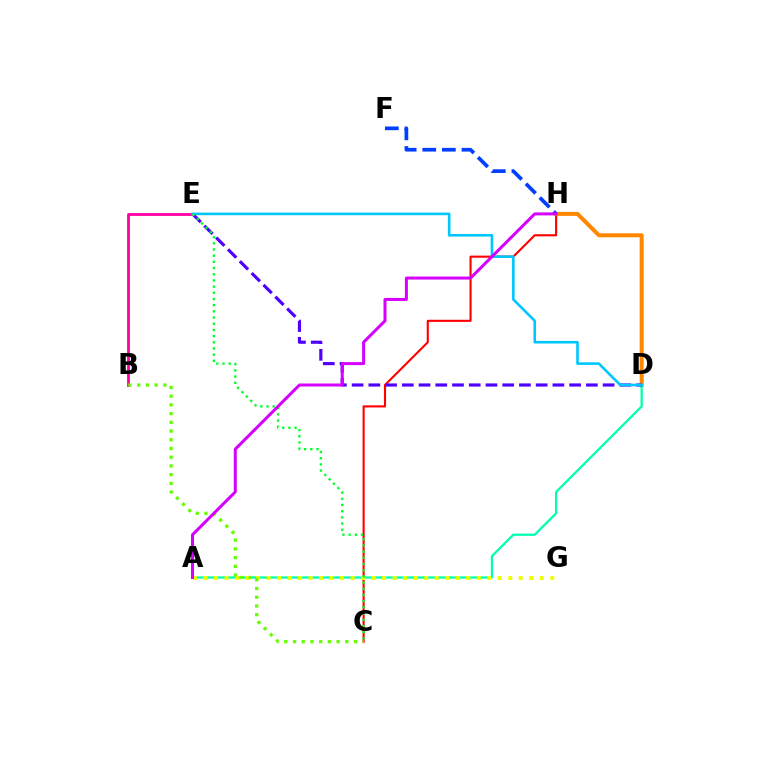{('C', 'H'): [{'color': '#ff0000', 'line_style': 'solid', 'thickness': 1.53}], ('D', 'H'): [{'color': '#ff8800', 'line_style': 'solid', 'thickness': 2.88}], ('A', 'D'): [{'color': '#00ffaf', 'line_style': 'solid', 'thickness': 1.63}], ('A', 'G'): [{'color': '#eeff00', 'line_style': 'dotted', 'thickness': 2.86}], ('D', 'E'): [{'color': '#4f00ff', 'line_style': 'dashed', 'thickness': 2.27}, {'color': '#00c7ff', 'line_style': 'solid', 'thickness': 1.88}], ('B', 'E'): [{'color': '#ff00a0', 'line_style': 'solid', 'thickness': 2.01}], ('F', 'H'): [{'color': '#003fff', 'line_style': 'dashed', 'thickness': 2.66}], ('C', 'E'): [{'color': '#00ff27', 'line_style': 'dotted', 'thickness': 1.68}], ('B', 'C'): [{'color': '#66ff00', 'line_style': 'dotted', 'thickness': 2.37}], ('A', 'H'): [{'color': '#d600ff', 'line_style': 'solid', 'thickness': 2.16}]}